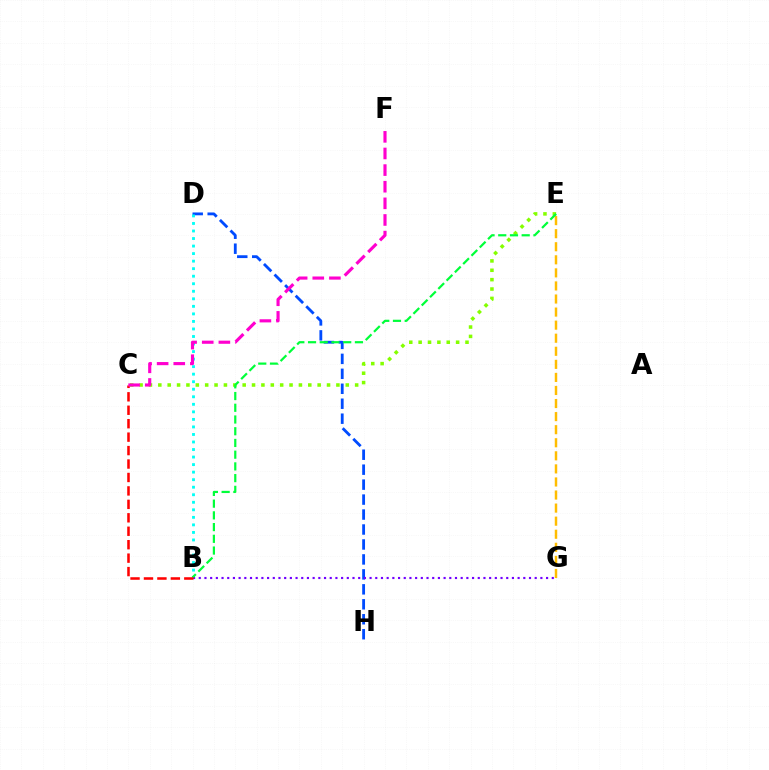{('D', 'H'): [{'color': '#004bff', 'line_style': 'dashed', 'thickness': 2.03}], ('B', 'D'): [{'color': '#00fff6', 'line_style': 'dotted', 'thickness': 2.05}], ('E', 'G'): [{'color': '#ffbd00', 'line_style': 'dashed', 'thickness': 1.78}], ('C', 'E'): [{'color': '#84ff00', 'line_style': 'dotted', 'thickness': 2.55}], ('B', 'G'): [{'color': '#7200ff', 'line_style': 'dotted', 'thickness': 1.55}], ('B', 'E'): [{'color': '#00ff39', 'line_style': 'dashed', 'thickness': 1.59}], ('B', 'C'): [{'color': '#ff0000', 'line_style': 'dashed', 'thickness': 1.83}], ('C', 'F'): [{'color': '#ff00cf', 'line_style': 'dashed', 'thickness': 2.26}]}